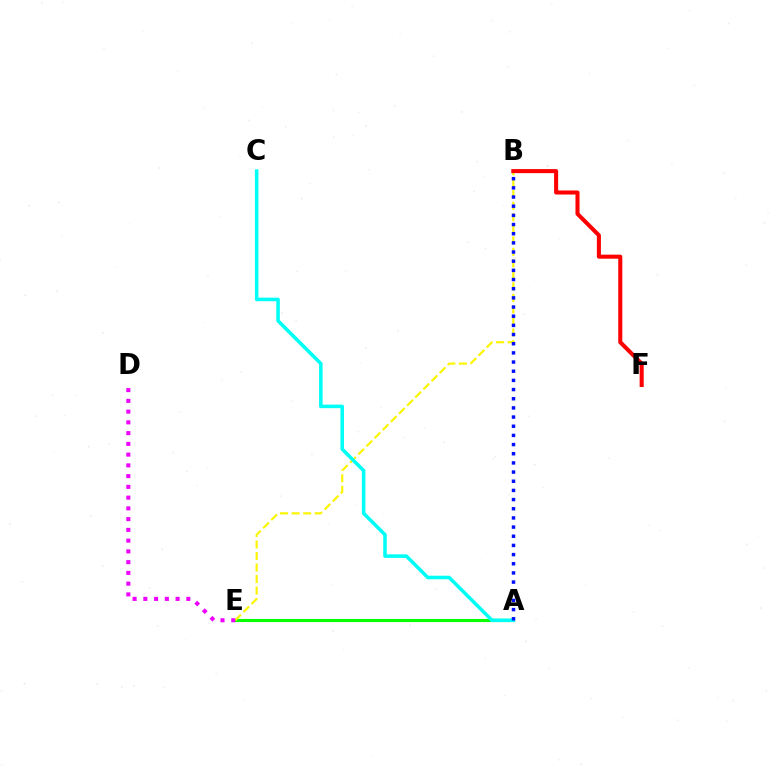{('A', 'E'): [{'color': '#08ff00', 'line_style': 'solid', 'thickness': 2.23}], ('B', 'E'): [{'color': '#fcf500', 'line_style': 'dashed', 'thickness': 1.56}], ('A', 'C'): [{'color': '#00fff6', 'line_style': 'solid', 'thickness': 2.56}], ('D', 'E'): [{'color': '#ee00ff', 'line_style': 'dotted', 'thickness': 2.92}], ('B', 'F'): [{'color': '#ff0000', 'line_style': 'solid', 'thickness': 2.92}], ('A', 'B'): [{'color': '#0010ff', 'line_style': 'dotted', 'thickness': 2.49}]}